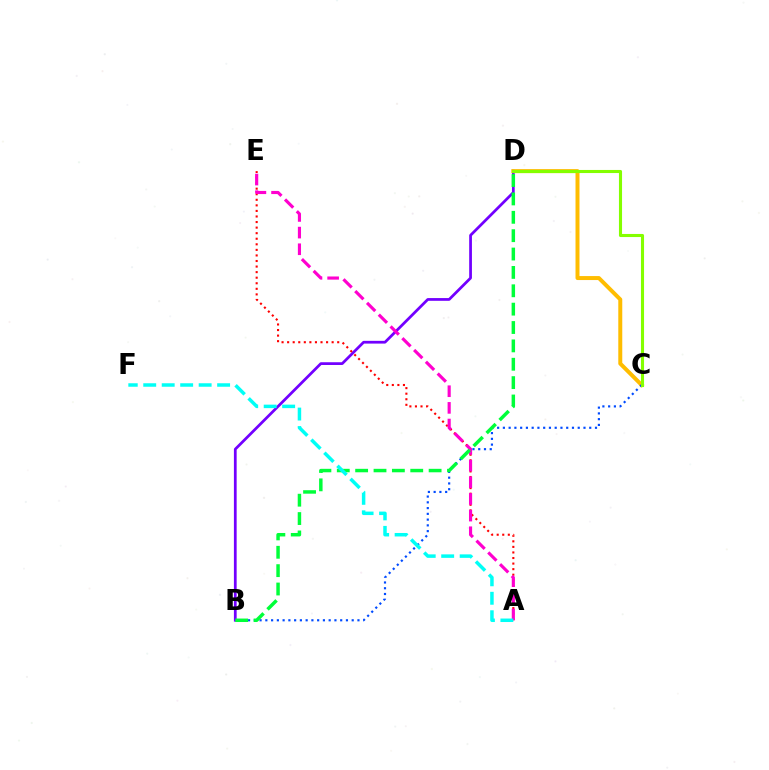{('B', 'D'): [{'color': '#7200ff', 'line_style': 'solid', 'thickness': 1.98}, {'color': '#00ff39', 'line_style': 'dashed', 'thickness': 2.5}], ('C', 'D'): [{'color': '#ffbd00', 'line_style': 'solid', 'thickness': 2.86}, {'color': '#84ff00', 'line_style': 'solid', 'thickness': 2.23}], ('A', 'E'): [{'color': '#ff0000', 'line_style': 'dotted', 'thickness': 1.51}, {'color': '#ff00cf', 'line_style': 'dashed', 'thickness': 2.26}], ('B', 'C'): [{'color': '#004bff', 'line_style': 'dotted', 'thickness': 1.56}], ('A', 'F'): [{'color': '#00fff6', 'line_style': 'dashed', 'thickness': 2.51}]}